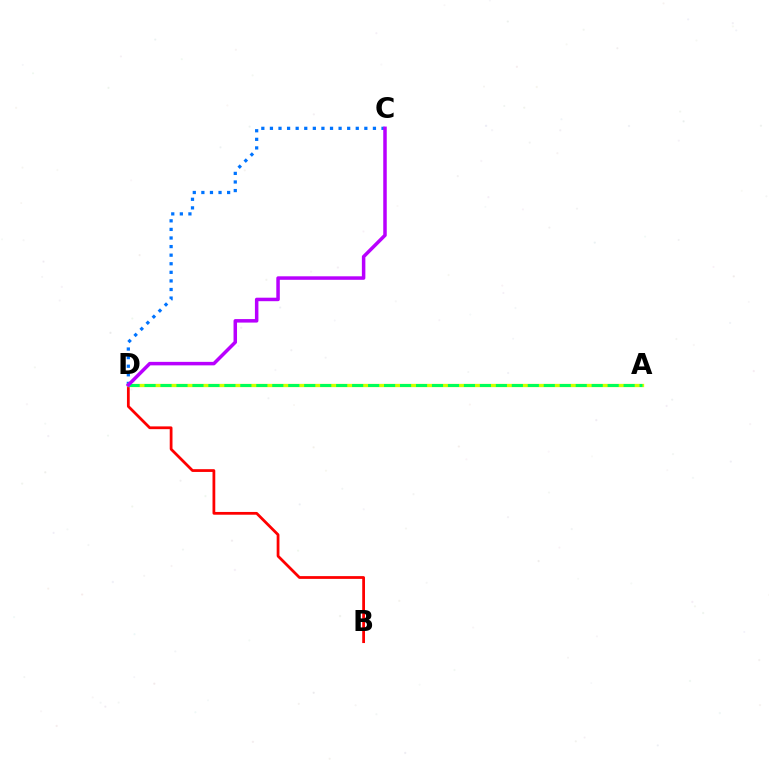{('B', 'D'): [{'color': '#ff0000', 'line_style': 'solid', 'thickness': 1.99}], ('C', 'D'): [{'color': '#0074ff', 'line_style': 'dotted', 'thickness': 2.33}, {'color': '#b900ff', 'line_style': 'solid', 'thickness': 2.52}], ('A', 'D'): [{'color': '#d1ff00', 'line_style': 'solid', 'thickness': 2.38}, {'color': '#00ff5c', 'line_style': 'dashed', 'thickness': 2.17}]}